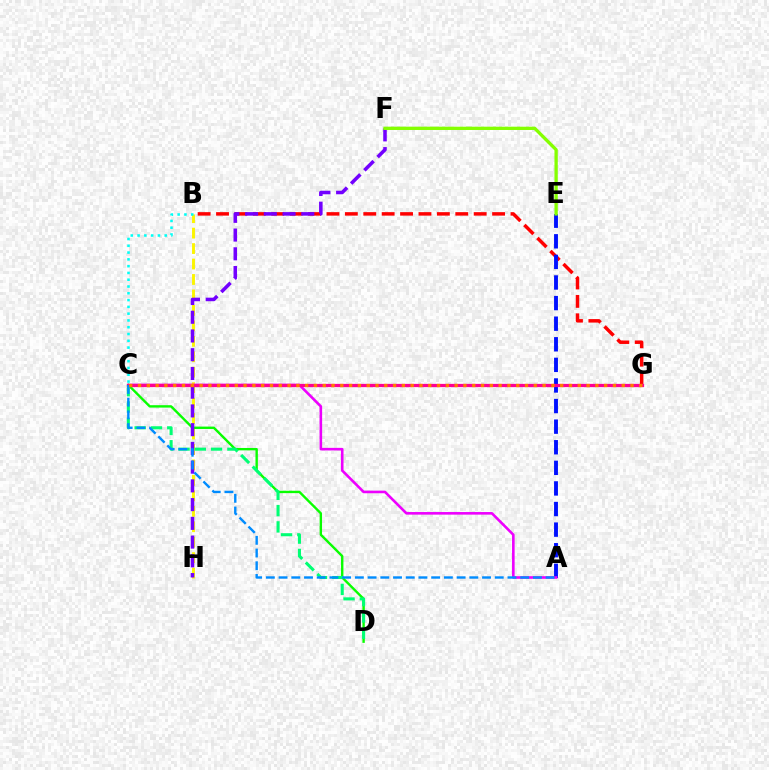{('B', 'G'): [{'color': '#ff0000', 'line_style': 'dashed', 'thickness': 2.5}], ('B', 'H'): [{'color': '#fcf500', 'line_style': 'dashed', 'thickness': 2.1}], ('A', 'E'): [{'color': '#0010ff', 'line_style': 'dashed', 'thickness': 2.8}], ('A', 'C'): [{'color': '#ee00ff', 'line_style': 'solid', 'thickness': 1.87}, {'color': '#008cff', 'line_style': 'dashed', 'thickness': 1.73}], ('C', 'D'): [{'color': '#08ff00', 'line_style': 'solid', 'thickness': 1.72}, {'color': '#00ff74', 'line_style': 'dashed', 'thickness': 2.21}], ('B', 'C'): [{'color': '#00fff6', 'line_style': 'dotted', 'thickness': 1.84}], ('F', 'H'): [{'color': '#7200ff', 'line_style': 'dashed', 'thickness': 2.55}], ('C', 'G'): [{'color': '#ff0094', 'line_style': 'solid', 'thickness': 2.33}, {'color': '#ff7c00', 'line_style': 'dotted', 'thickness': 2.39}], ('E', 'F'): [{'color': '#84ff00', 'line_style': 'solid', 'thickness': 2.37}]}